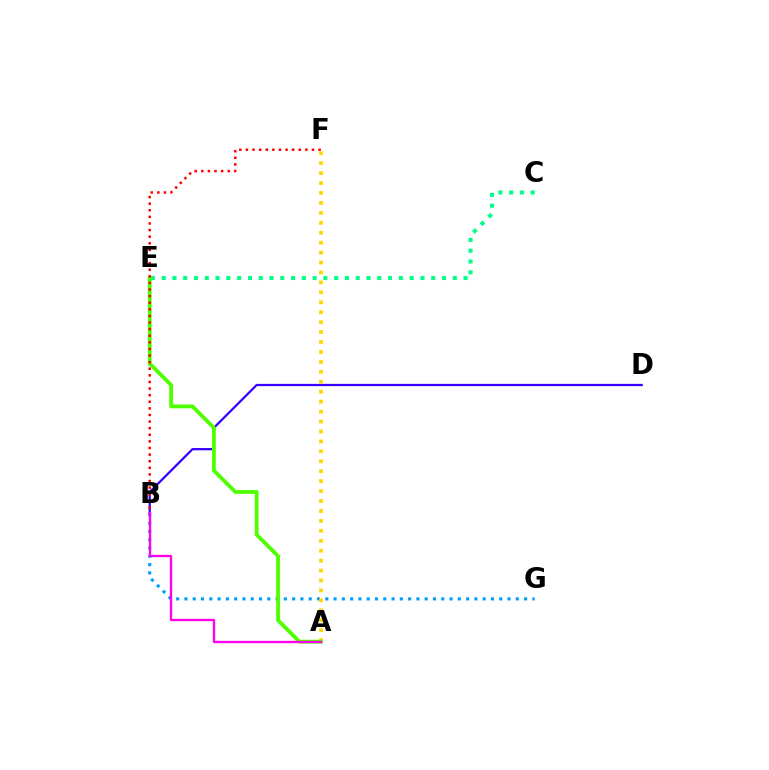{('C', 'E'): [{'color': '#00ff86', 'line_style': 'dotted', 'thickness': 2.93}], ('B', 'G'): [{'color': '#009eff', 'line_style': 'dotted', 'thickness': 2.25}], ('B', 'D'): [{'color': '#3700ff', 'line_style': 'solid', 'thickness': 1.62}], ('A', 'F'): [{'color': '#ffd500', 'line_style': 'dotted', 'thickness': 2.7}], ('A', 'E'): [{'color': '#4fff00', 'line_style': 'solid', 'thickness': 2.75}], ('B', 'F'): [{'color': '#ff0000', 'line_style': 'dotted', 'thickness': 1.79}], ('A', 'B'): [{'color': '#ff00ed', 'line_style': 'solid', 'thickness': 1.68}]}